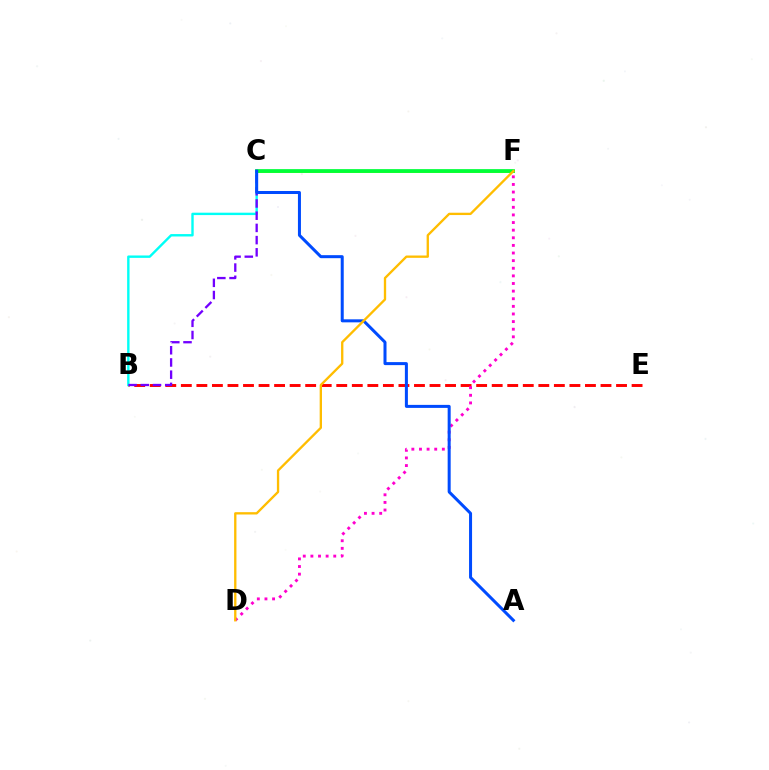{('C', 'F'): [{'color': '#84ff00', 'line_style': 'solid', 'thickness': 2.09}, {'color': '#00ff39', 'line_style': 'solid', 'thickness': 2.7}], ('B', 'E'): [{'color': '#ff0000', 'line_style': 'dashed', 'thickness': 2.11}], ('D', 'F'): [{'color': '#ff00cf', 'line_style': 'dotted', 'thickness': 2.07}, {'color': '#ffbd00', 'line_style': 'solid', 'thickness': 1.68}], ('B', 'C'): [{'color': '#00fff6', 'line_style': 'solid', 'thickness': 1.73}, {'color': '#7200ff', 'line_style': 'dashed', 'thickness': 1.66}], ('A', 'C'): [{'color': '#004bff', 'line_style': 'solid', 'thickness': 2.17}]}